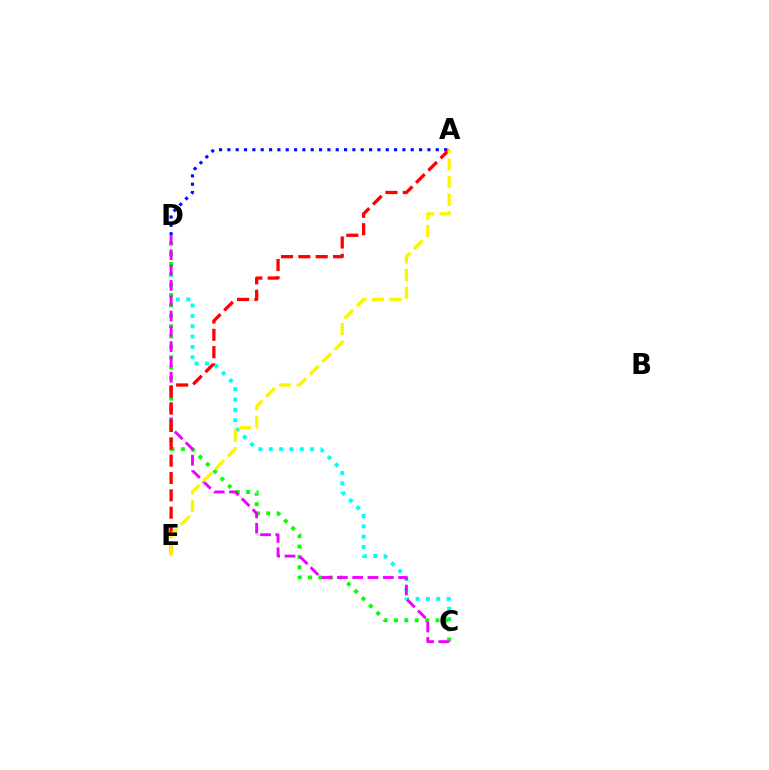{('C', 'D'): [{'color': '#00fff6', 'line_style': 'dotted', 'thickness': 2.81}, {'color': '#08ff00', 'line_style': 'dotted', 'thickness': 2.82}, {'color': '#ee00ff', 'line_style': 'dashed', 'thickness': 2.08}], ('A', 'D'): [{'color': '#0010ff', 'line_style': 'dotted', 'thickness': 2.26}], ('A', 'E'): [{'color': '#ff0000', 'line_style': 'dashed', 'thickness': 2.36}, {'color': '#fcf500', 'line_style': 'dashed', 'thickness': 2.39}]}